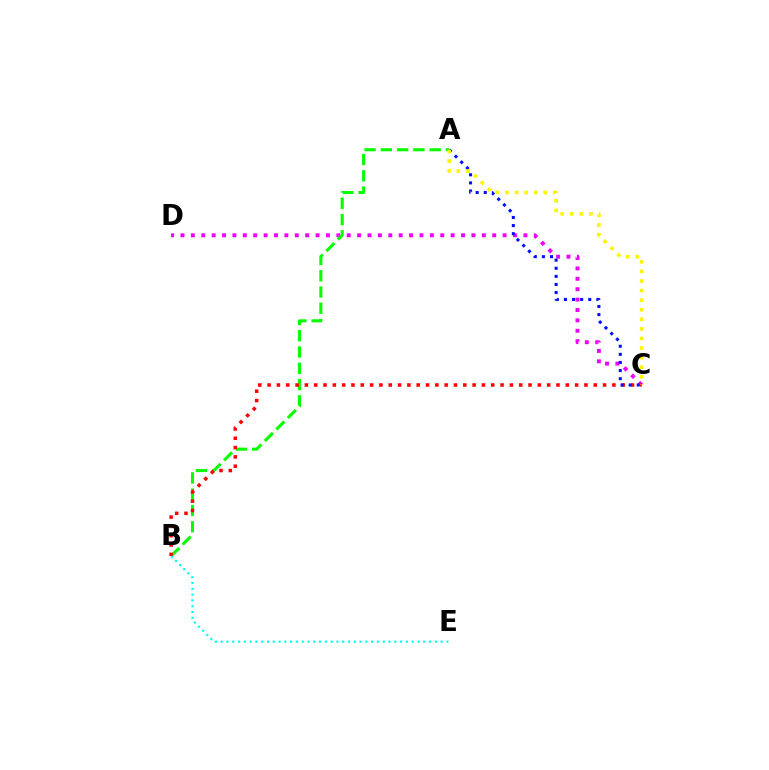{('C', 'D'): [{'color': '#ee00ff', 'line_style': 'dotted', 'thickness': 2.82}], ('A', 'B'): [{'color': '#08ff00', 'line_style': 'dashed', 'thickness': 2.21}], ('B', 'C'): [{'color': '#ff0000', 'line_style': 'dotted', 'thickness': 2.53}], ('A', 'C'): [{'color': '#0010ff', 'line_style': 'dotted', 'thickness': 2.2}, {'color': '#fcf500', 'line_style': 'dotted', 'thickness': 2.6}], ('B', 'E'): [{'color': '#00fff6', 'line_style': 'dotted', 'thickness': 1.57}]}